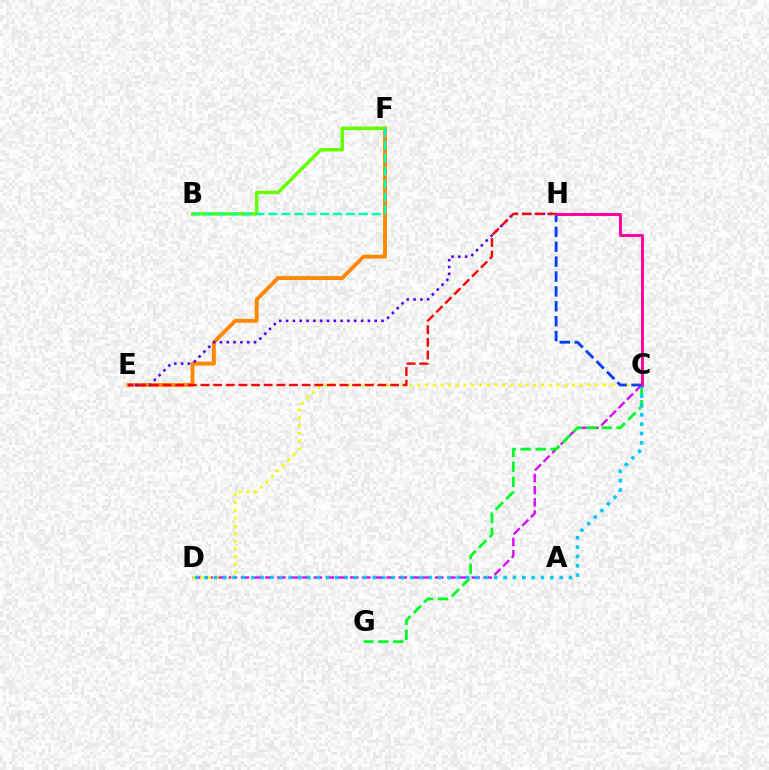{('C', 'D'): [{'color': '#d600ff', 'line_style': 'dashed', 'thickness': 1.65}, {'color': '#eeff00', 'line_style': 'dotted', 'thickness': 2.1}, {'color': '#00c7ff', 'line_style': 'dotted', 'thickness': 2.54}], ('E', 'F'): [{'color': '#ff8800', 'line_style': 'solid', 'thickness': 2.79}], ('B', 'F'): [{'color': '#66ff00', 'line_style': 'solid', 'thickness': 2.51}, {'color': '#00ffaf', 'line_style': 'dashed', 'thickness': 1.75}], ('C', 'G'): [{'color': '#00ff27', 'line_style': 'dashed', 'thickness': 2.04}], ('E', 'H'): [{'color': '#4f00ff', 'line_style': 'dotted', 'thickness': 1.85}, {'color': '#ff0000', 'line_style': 'dashed', 'thickness': 1.72}], ('C', 'H'): [{'color': '#003fff', 'line_style': 'dashed', 'thickness': 2.02}, {'color': '#ff00a0', 'line_style': 'solid', 'thickness': 2.12}]}